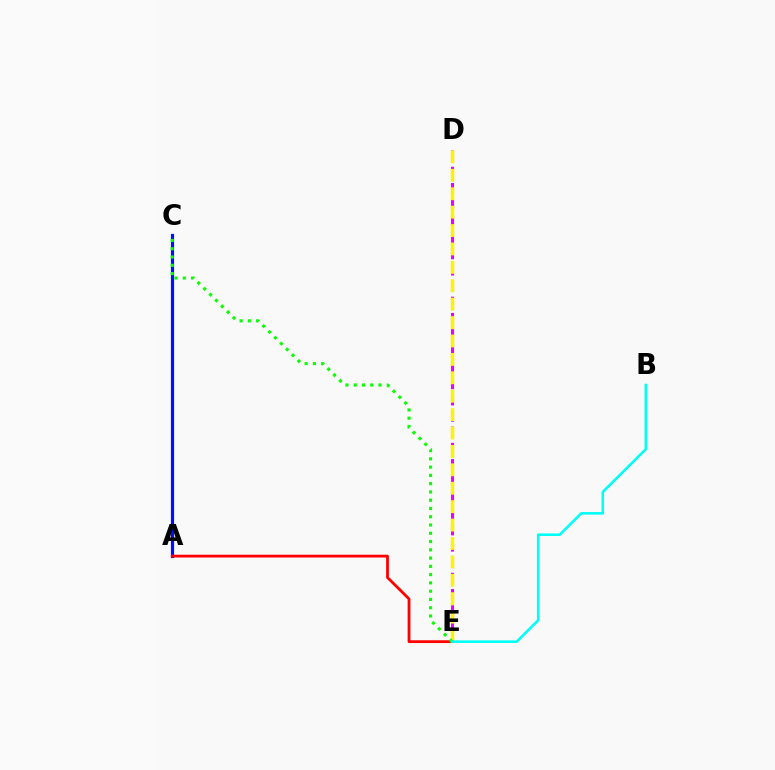{('D', 'E'): [{'color': '#ee00ff', 'line_style': 'dashed', 'thickness': 2.21}, {'color': '#fcf500', 'line_style': 'dashed', 'thickness': 2.5}], ('A', 'C'): [{'color': '#0010ff', 'line_style': 'solid', 'thickness': 2.29}], ('A', 'E'): [{'color': '#ff0000', 'line_style': 'solid', 'thickness': 2.01}], ('C', 'E'): [{'color': '#08ff00', 'line_style': 'dotted', 'thickness': 2.25}], ('B', 'E'): [{'color': '#00fff6', 'line_style': 'solid', 'thickness': 1.86}]}